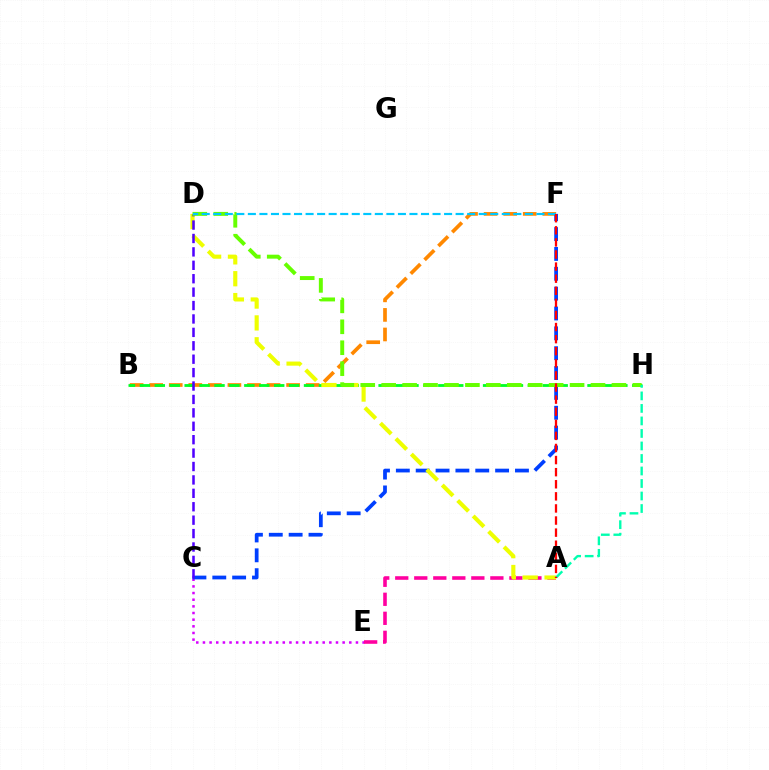{('C', 'E'): [{'color': '#d600ff', 'line_style': 'dotted', 'thickness': 1.81}], ('B', 'F'): [{'color': '#ff8800', 'line_style': 'dashed', 'thickness': 2.66}], ('A', 'E'): [{'color': '#ff00a0', 'line_style': 'dashed', 'thickness': 2.58}], ('C', 'F'): [{'color': '#003fff', 'line_style': 'dashed', 'thickness': 2.7}], ('B', 'H'): [{'color': '#00ff27', 'line_style': 'dashed', 'thickness': 2.03}], ('A', 'D'): [{'color': '#eeff00', 'line_style': 'dashed', 'thickness': 2.97}], ('C', 'D'): [{'color': '#4f00ff', 'line_style': 'dashed', 'thickness': 1.82}], ('D', 'H'): [{'color': '#66ff00', 'line_style': 'dashed', 'thickness': 2.84}], ('D', 'F'): [{'color': '#00c7ff', 'line_style': 'dashed', 'thickness': 1.57}], ('A', 'H'): [{'color': '#00ffaf', 'line_style': 'dashed', 'thickness': 1.7}], ('A', 'F'): [{'color': '#ff0000', 'line_style': 'dashed', 'thickness': 1.64}]}